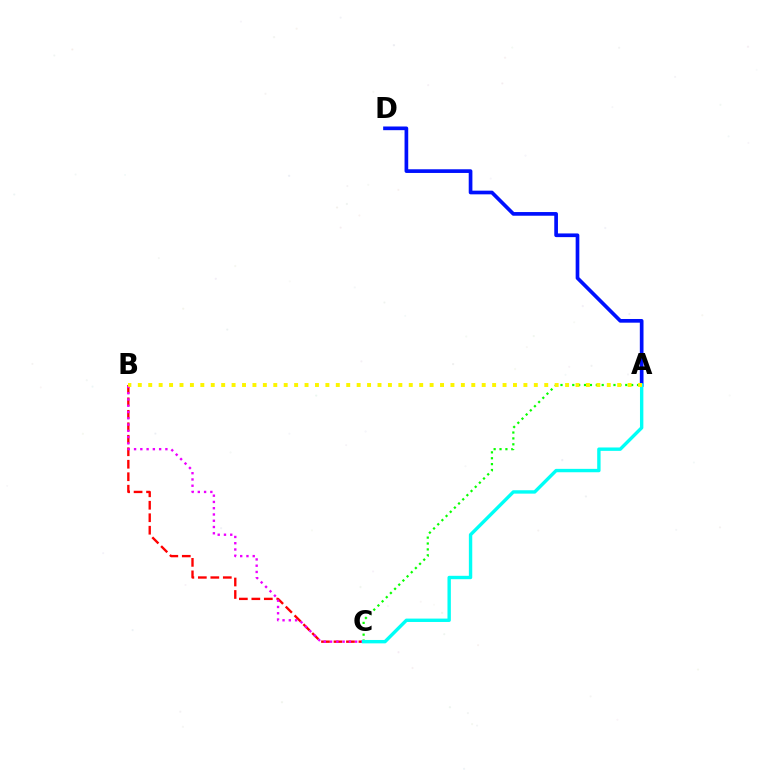{('A', 'C'): [{'color': '#08ff00', 'line_style': 'dotted', 'thickness': 1.6}, {'color': '#00fff6', 'line_style': 'solid', 'thickness': 2.44}], ('B', 'C'): [{'color': '#ff0000', 'line_style': 'dashed', 'thickness': 1.7}, {'color': '#ee00ff', 'line_style': 'dotted', 'thickness': 1.7}], ('A', 'D'): [{'color': '#0010ff', 'line_style': 'solid', 'thickness': 2.65}], ('A', 'B'): [{'color': '#fcf500', 'line_style': 'dotted', 'thickness': 2.83}]}